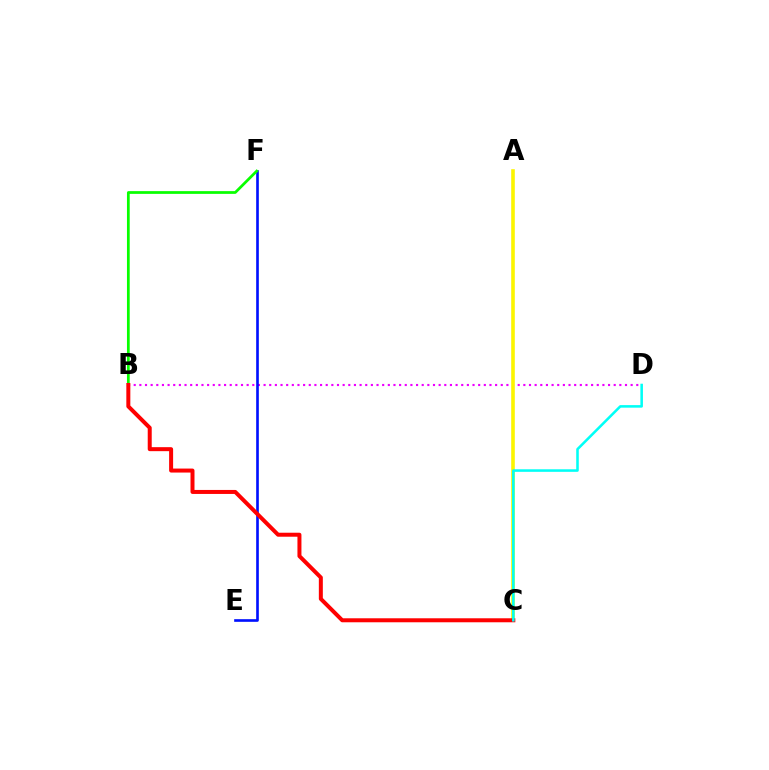{('B', 'D'): [{'color': '#ee00ff', 'line_style': 'dotted', 'thickness': 1.53}], ('E', 'F'): [{'color': '#0010ff', 'line_style': 'solid', 'thickness': 1.91}], ('B', 'F'): [{'color': '#08ff00', 'line_style': 'solid', 'thickness': 1.98}], ('A', 'C'): [{'color': '#fcf500', 'line_style': 'solid', 'thickness': 2.6}], ('B', 'C'): [{'color': '#ff0000', 'line_style': 'solid', 'thickness': 2.88}], ('C', 'D'): [{'color': '#00fff6', 'line_style': 'solid', 'thickness': 1.84}]}